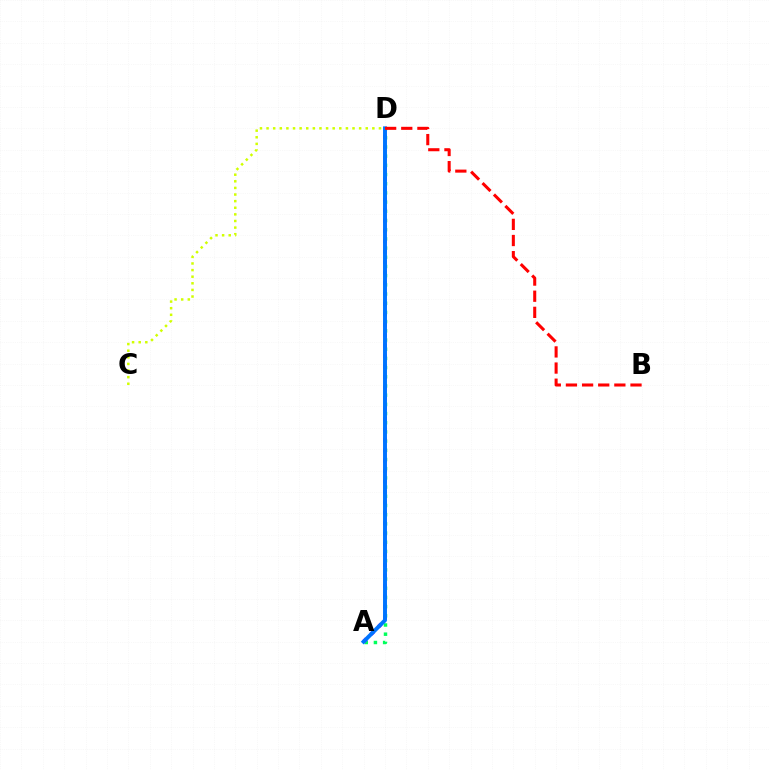{('A', 'D'): [{'color': '#00ff5c', 'line_style': 'dotted', 'thickness': 2.5}, {'color': '#b900ff', 'line_style': 'dotted', 'thickness': 2.84}, {'color': '#0074ff', 'line_style': 'solid', 'thickness': 2.84}], ('B', 'D'): [{'color': '#ff0000', 'line_style': 'dashed', 'thickness': 2.19}], ('C', 'D'): [{'color': '#d1ff00', 'line_style': 'dotted', 'thickness': 1.8}]}